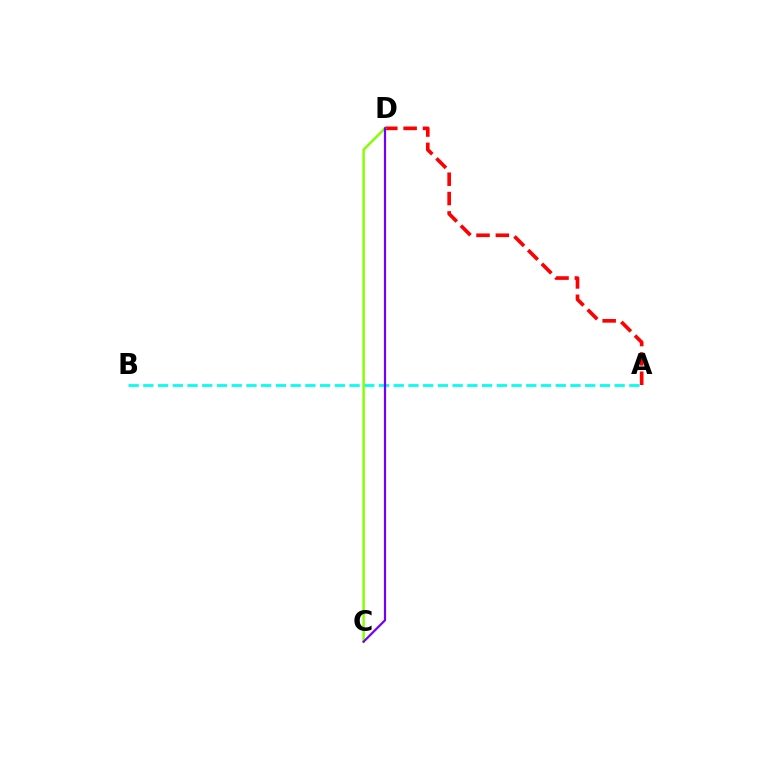{('A', 'D'): [{'color': '#ff0000', 'line_style': 'dashed', 'thickness': 2.63}], ('A', 'B'): [{'color': '#00fff6', 'line_style': 'dashed', 'thickness': 2.0}], ('C', 'D'): [{'color': '#84ff00', 'line_style': 'solid', 'thickness': 1.78}, {'color': '#7200ff', 'line_style': 'solid', 'thickness': 1.59}]}